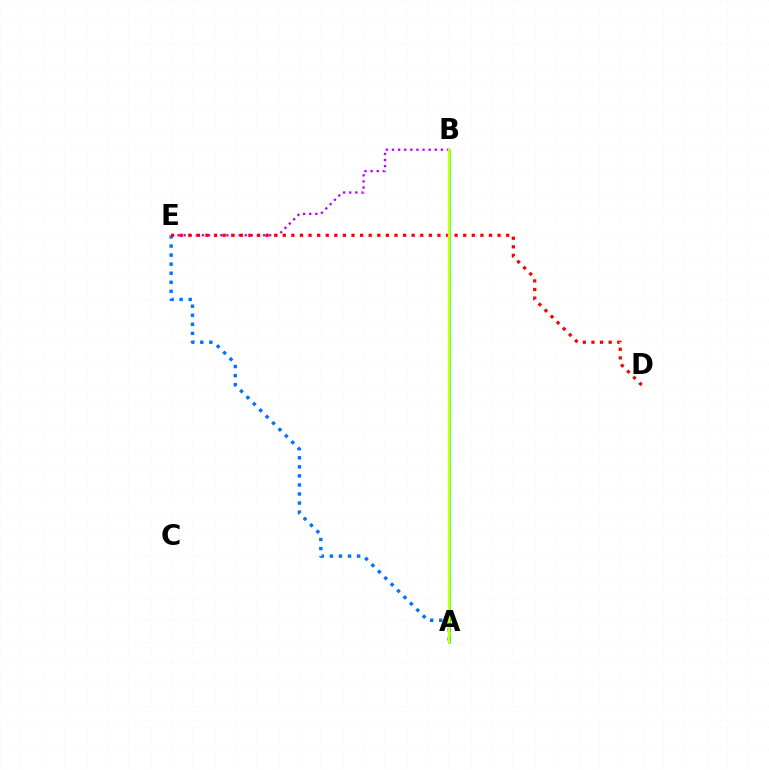{('B', 'E'): [{'color': '#b900ff', 'line_style': 'dotted', 'thickness': 1.66}], ('A', 'E'): [{'color': '#0074ff', 'line_style': 'dotted', 'thickness': 2.46}], ('A', 'B'): [{'color': '#00ff5c', 'line_style': 'solid', 'thickness': 1.81}, {'color': '#d1ff00', 'line_style': 'solid', 'thickness': 1.69}], ('D', 'E'): [{'color': '#ff0000', 'line_style': 'dotted', 'thickness': 2.33}]}